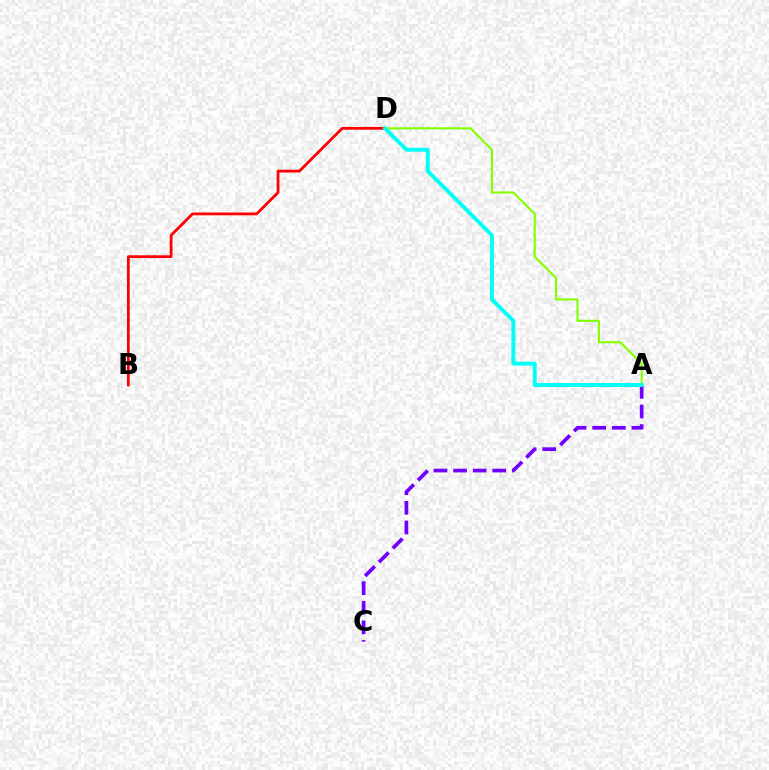{('A', 'D'): [{'color': '#84ff00', 'line_style': 'solid', 'thickness': 1.53}, {'color': '#00fff6', 'line_style': 'solid', 'thickness': 2.8}], ('A', 'C'): [{'color': '#7200ff', 'line_style': 'dashed', 'thickness': 2.66}], ('B', 'D'): [{'color': '#ff0000', 'line_style': 'solid', 'thickness': 2.0}]}